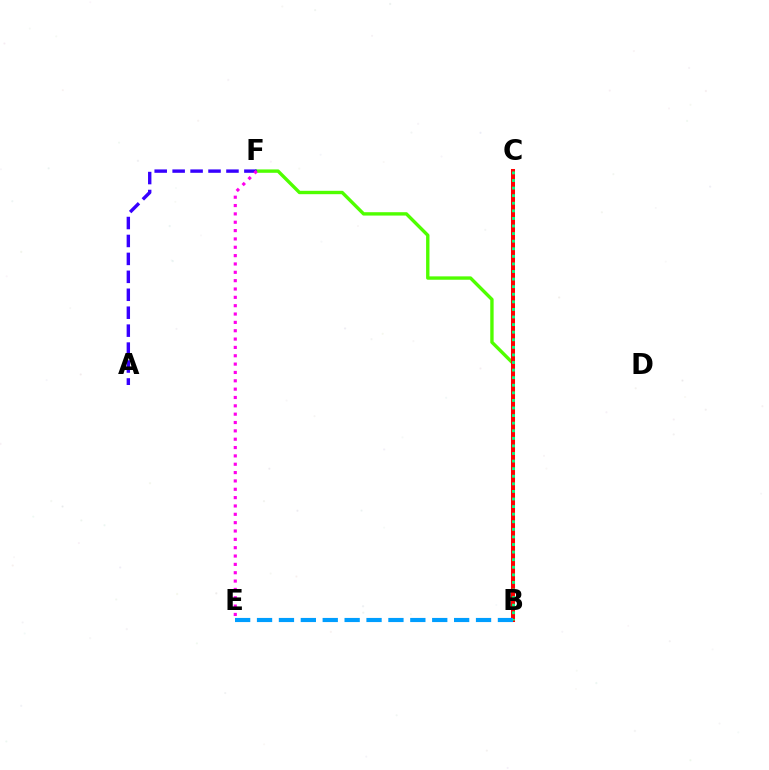{('B', 'C'): [{'color': '#ffd500', 'line_style': 'dashed', 'thickness': 1.53}, {'color': '#ff0000', 'line_style': 'solid', 'thickness': 2.89}, {'color': '#00ff86', 'line_style': 'dotted', 'thickness': 2.06}], ('B', 'F'): [{'color': '#4fff00', 'line_style': 'solid', 'thickness': 2.43}], ('B', 'E'): [{'color': '#009eff', 'line_style': 'dashed', 'thickness': 2.98}], ('A', 'F'): [{'color': '#3700ff', 'line_style': 'dashed', 'thickness': 2.44}], ('E', 'F'): [{'color': '#ff00ed', 'line_style': 'dotted', 'thickness': 2.27}]}